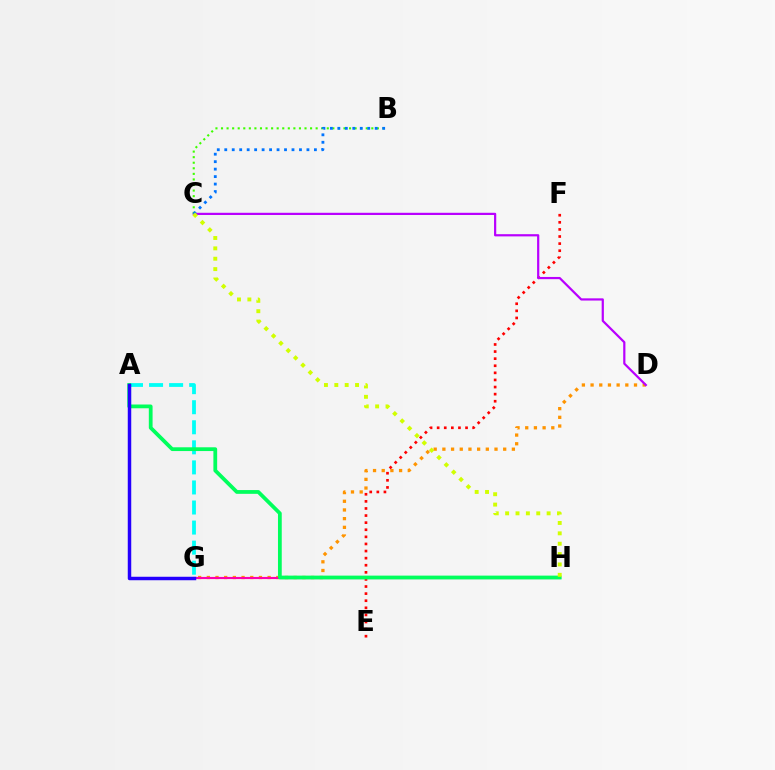{('D', 'G'): [{'color': '#ff9400', 'line_style': 'dotted', 'thickness': 2.36}], ('G', 'H'): [{'color': '#ff00ac', 'line_style': 'solid', 'thickness': 1.54}], ('A', 'G'): [{'color': '#00fff6', 'line_style': 'dashed', 'thickness': 2.72}, {'color': '#2500ff', 'line_style': 'solid', 'thickness': 2.5}], ('E', 'F'): [{'color': '#ff0000', 'line_style': 'dotted', 'thickness': 1.93}], ('C', 'D'): [{'color': '#b900ff', 'line_style': 'solid', 'thickness': 1.59}], ('B', 'C'): [{'color': '#3dff00', 'line_style': 'dotted', 'thickness': 1.51}, {'color': '#0074ff', 'line_style': 'dotted', 'thickness': 2.03}], ('A', 'H'): [{'color': '#00ff5c', 'line_style': 'solid', 'thickness': 2.71}], ('C', 'H'): [{'color': '#d1ff00', 'line_style': 'dotted', 'thickness': 2.82}]}